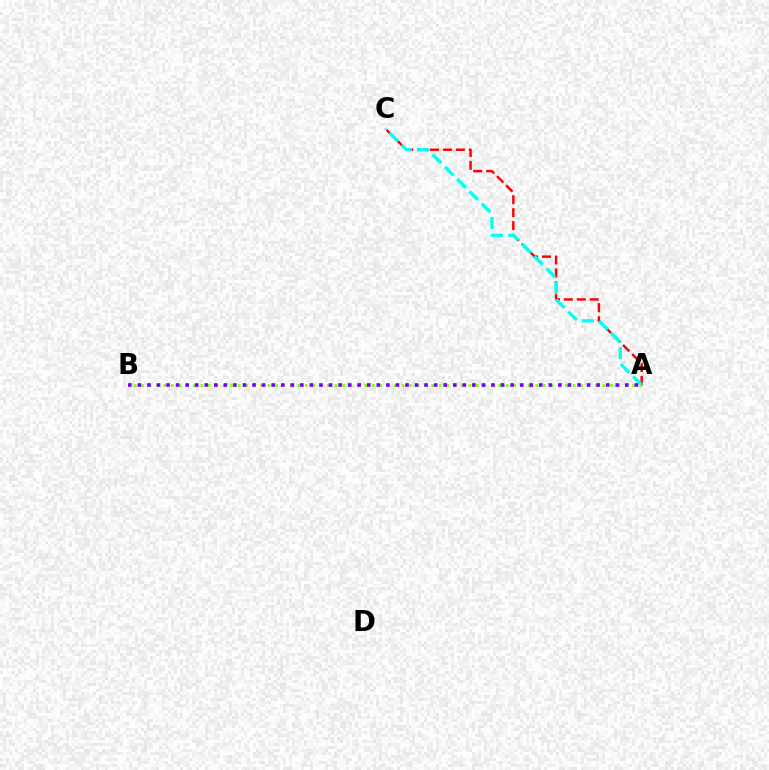{('A', 'B'): [{'color': '#84ff00', 'line_style': 'dotted', 'thickness': 2.02}, {'color': '#7200ff', 'line_style': 'dotted', 'thickness': 2.6}], ('A', 'C'): [{'color': '#ff0000', 'line_style': 'dashed', 'thickness': 1.76}, {'color': '#00fff6', 'line_style': 'dashed', 'thickness': 2.36}]}